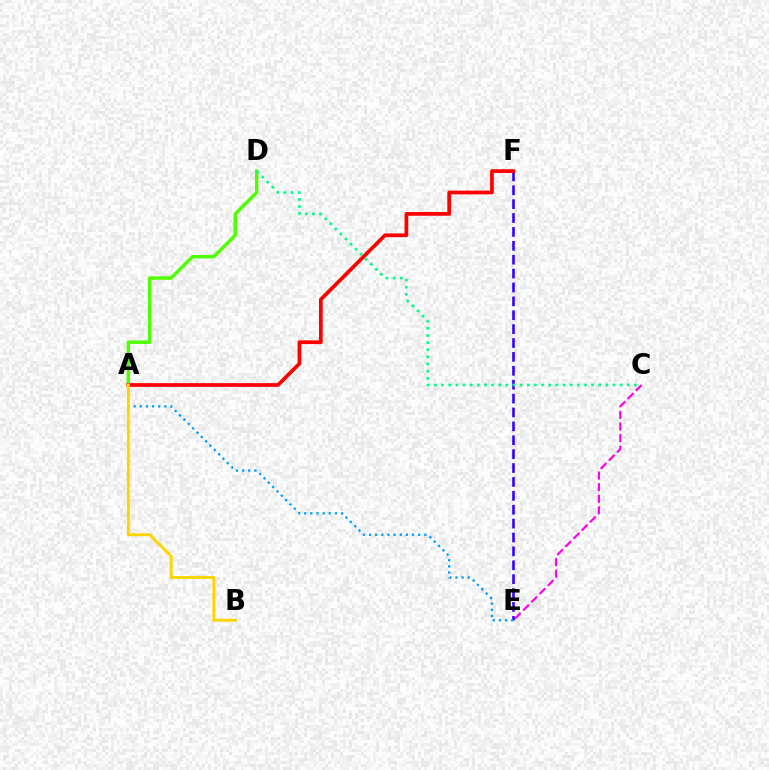{('A', 'D'): [{'color': '#4fff00', 'line_style': 'solid', 'thickness': 2.48}], ('E', 'F'): [{'color': '#3700ff', 'line_style': 'dashed', 'thickness': 1.89}], ('C', 'E'): [{'color': '#ff00ed', 'line_style': 'dashed', 'thickness': 1.57}], ('A', 'F'): [{'color': '#ff0000', 'line_style': 'solid', 'thickness': 2.68}], ('A', 'E'): [{'color': '#009eff', 'line_style': 'dotted', 'thickness': 1.67}], ('A', 'B'): [{'color': '#ffd500', 'line_style': 'solid', 'thickness': 2.11}], ('C', 'D'): [{'color': '#00ff86', 'line_style': 'dotted', 'thickness': 1.94}]}